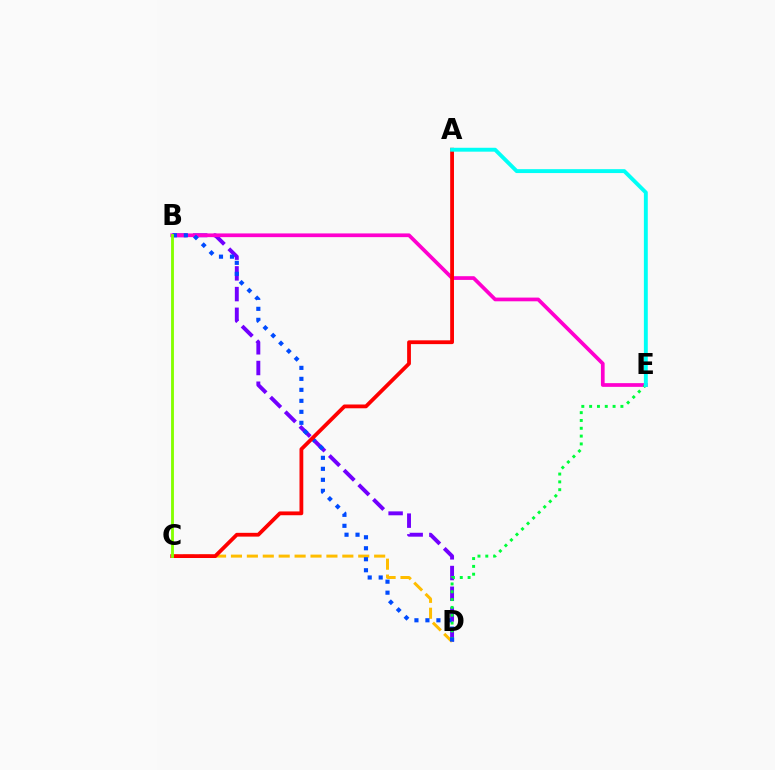{('B', 'D'): [{'color': '#7200ff', 'line_style': 'dashed', 'thickness': 2.81}, {'color': '#004bff', 'line_style': 'dotted', 'thickness': 2.99}], ('C', 'D'): [{'color': '#ffbd00', 'line_style': 'dashed', 'thickness': 2.16}], ('B', 'E'): [{'color': '#ff00cf', 'line_style': 'solid', 'thickness': 2.68}], ('D', 'E'): [{'color': '#00ff39', 'line_style': 'dotted', 'thickness': 2.12}], ('A', 'C'): [{'color': '#ff0000', 'line_style': 'solid', 'thickness': 2.73}], ('B', 'C'): [{'color': '#84ff00', 'line_style': 'solid', 'thickness': 2.05}], ('A', 'E'): [{'color': '#00fff6', 'line_style': 'solid', 'thickness': 2.81}]}